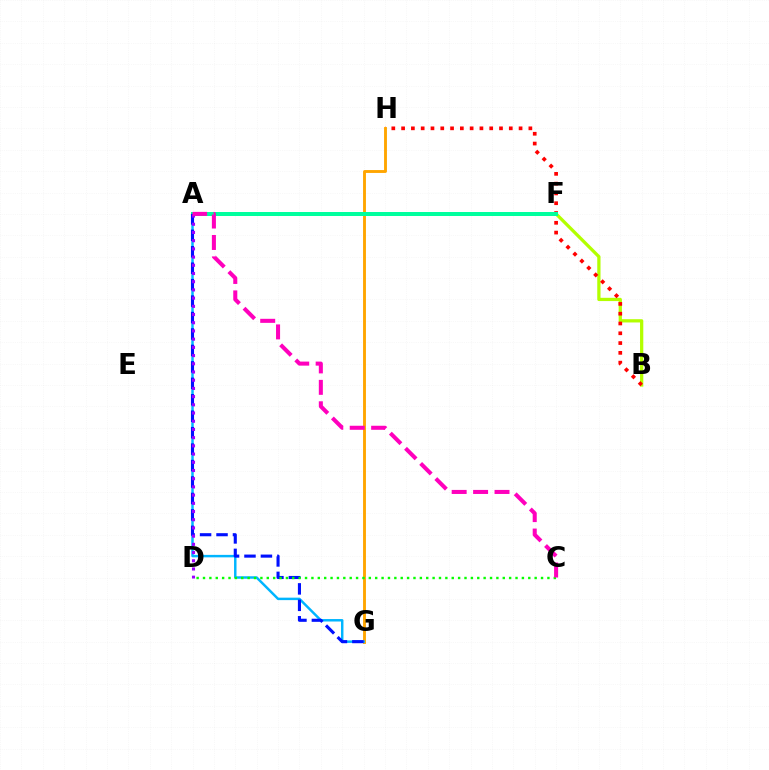{('B', 'F'): [{'color': '#b3ff00', 'line_style': 'solid', 'thickness': 2.35}], ('B', 'H'): [{'color': '#ff0000', 'line_style': 'dotted', 'thickness': 2.66}], ('G', 'H'): [{'color': '#ffa500', 'line_style': 'solid', 'thickness': 2.08}], ('A', 'G'): [{'color': '#00b5ff', 'line_style': 'solid', 'thickness': 1.77}, {'color': '#0010ff', 'line_style': 'dashed', 'thickness': 2.23}], ('A', 'F'): [{'color': '#00ff9d', 'line_style': 'solid', 'thickness': 2.88}], ('A', 'D'): [{'color': '#9b00ff', 'line_style': 'dotted', 'thickness': 2.23}], ('C', 'D'): [{'color': '#08ff00', 'line_style': 'dotted', 'thickness': 1.73}], ('A', 'C'): [{'color': '#ff00bd', 'line_style': 'dashed', 'thickness': 2.91}]}